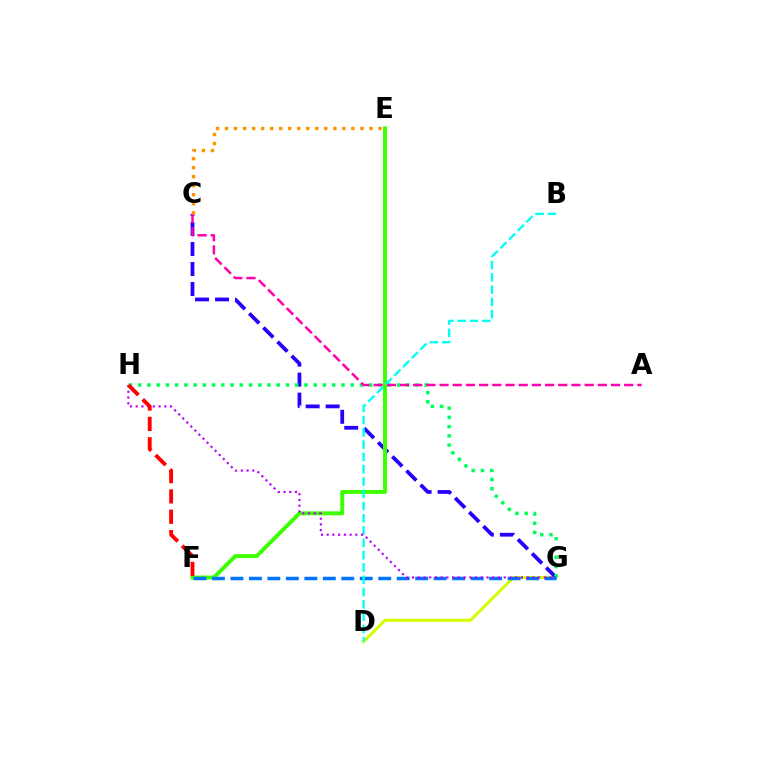{('D', 'G'): [{'color': '#d1ff00', 'line_style': 'solid', 'thickness': 2.19}], ('C', 'G'): [{'color': '#2500ff', 'line_style': 'dashed', 'thickness': 2.72}], ('G', 'H'): [{'color': '#00ff5c', 'line_style': 'dotted', 'thickness': 2.51}, {'color': '#b900ff', 'line_style': 'dotted', 'thickness': 1.56}], ('E', 'F'): [{'color': '#3dff00', 'line_style': 'solid', 'thickness': 2.83}], ('F', 'G'): [{'color': '#0074ff', 'line_style': 'dashed', 'thickness': 2.51}], ('A', 'C'): [{'color': '#ff00ac', 'line_style': 'dashed', 'thickness': 1.79}], ('B', 'D'): [{'color': '#00fff6', 'line_style': 'dashed', 'thickness': 1.67}], ('C', 'E'): [{'color': '#ff9400', 'line_style': 'dotted', 'thickness': 2.45}], ('F', 'H'): [{'color': '#ff0000', 'line_style': 'dashed', 'thickness': 2.76}]}